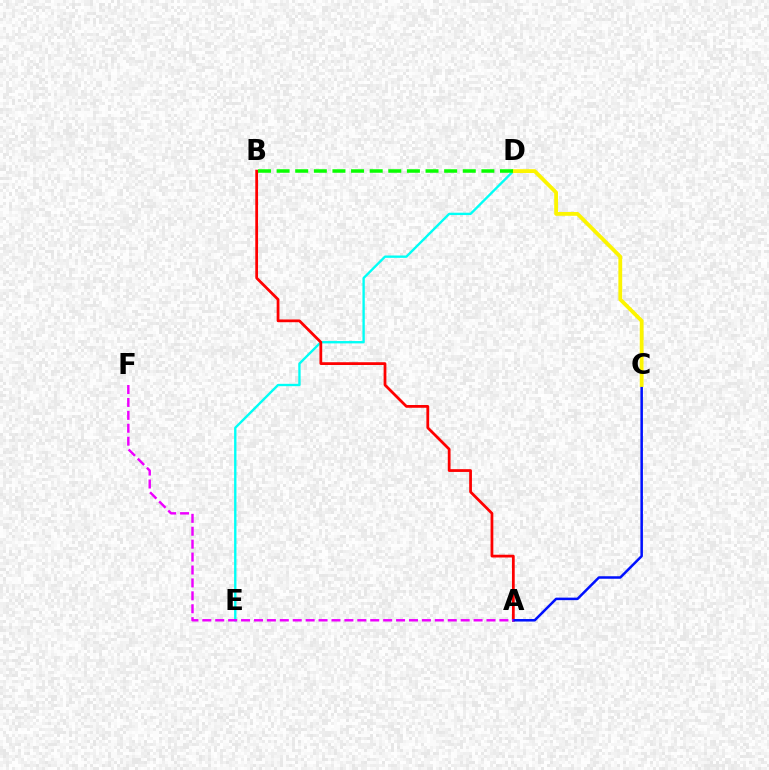{('D', 'E'): [{'color': '#00fff6', 'line_style': 'solid', 'thickness': 1.7}], ('A', 'B'): [{'color': '#ff0000', 'line_style': 'solid', 'thickness': 1.99}], ('A', 'C'): [{'color': '#0010ff', 'line_style': 'solid', 'thickness': 1.81}], ('C', 'D'): [{'color': '#fcf500', 'line_style': 'solid', 'thickness': 2.74}], ('B', 'D'): [{'color': '#08ff00', 'line_style': 'dashed', 'thickness': 2.53}], ('A', 'F'): [{'color': '#ee00ff', 'line_style': 'dashed', 'thickness': 1.75}]}